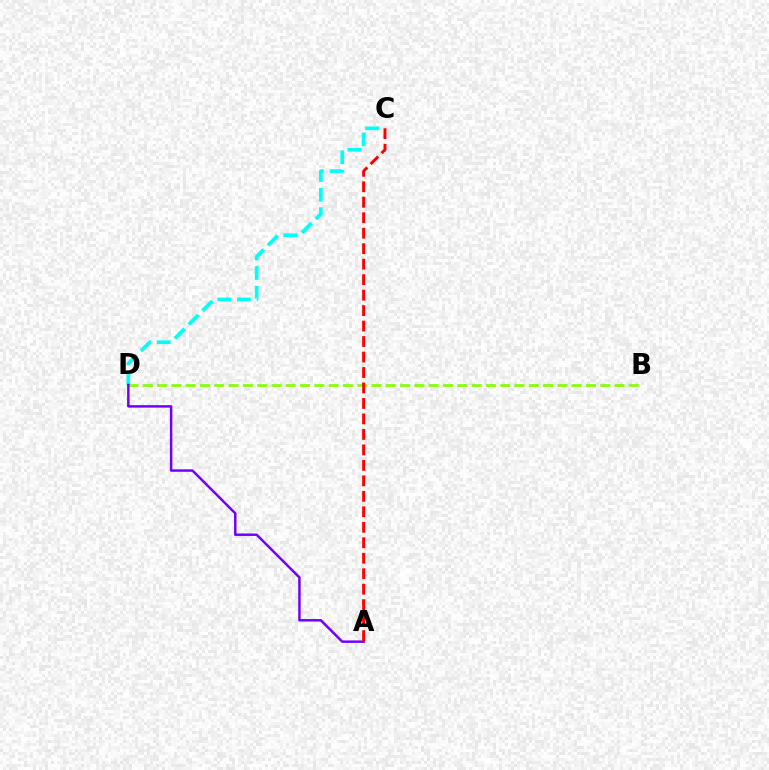{('B', 'D'): [{'color': '#84ff00', 'line_style': 'dashed', 'thickness': 1.94}], ('C', 'D'): [{'color': '#00fff6', 'line_style': 'dashed', 'thickness': 2.66}], ('A', 'D'): [{'color': '#7200ff', 'line_style': 'solid', 'thickness': 1.79}], ('A', 'C'): [{'color': '#ff0000', 'line_style': 'dashed', 'thickness': 2.1}]}